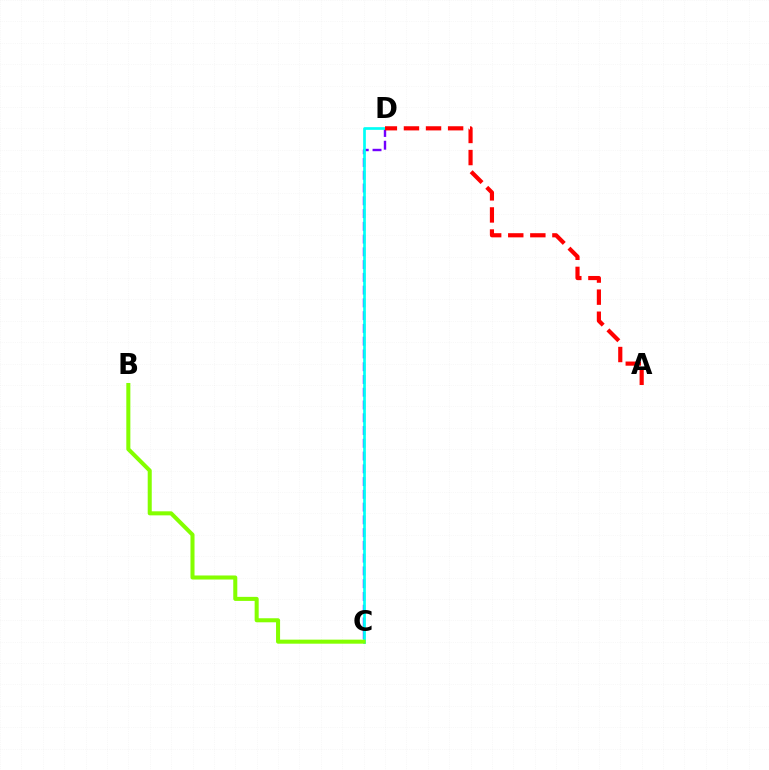{('C', 'D'): [{'color': '#7200ff', 'line_style': 'dashed', 'thickness': 1.73}, {'color': '#00fff6', 'line_style': 'solid', 'thickness': 1.94}], ('A', 'D'): [{'color': '#ff0000', 'line_style': 'dashed', 'thickness': 3.0}], ('B', 'C'): [{'color': '#84ff00', 'line_style': 'solid', 'thickness': 2.91}]}